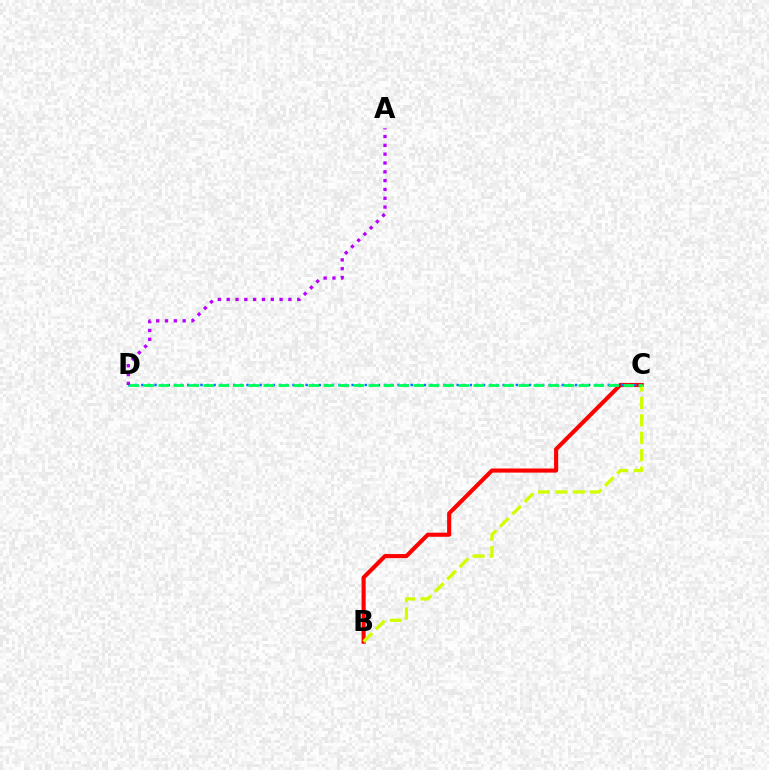{('B', 'C'): [{'color': '#ff0000', 'line_style': 'solid', 'thickness': 2.96}, {'color': '#d1ff00', 'line_style': 'dashed', 'thickness': 2.37}], ('C', 'D'): [{'color': '#0074ff', 'line_style': 'dotted', 'thickness': 1.79}, {'color': '#00ff5c', 'line_style': 'dashed', 'thickness': 2.04}], ('A', 'D'): [{'color': '#b900ff', 'line_style': 'dotted', 'thickness': 2.4}]}